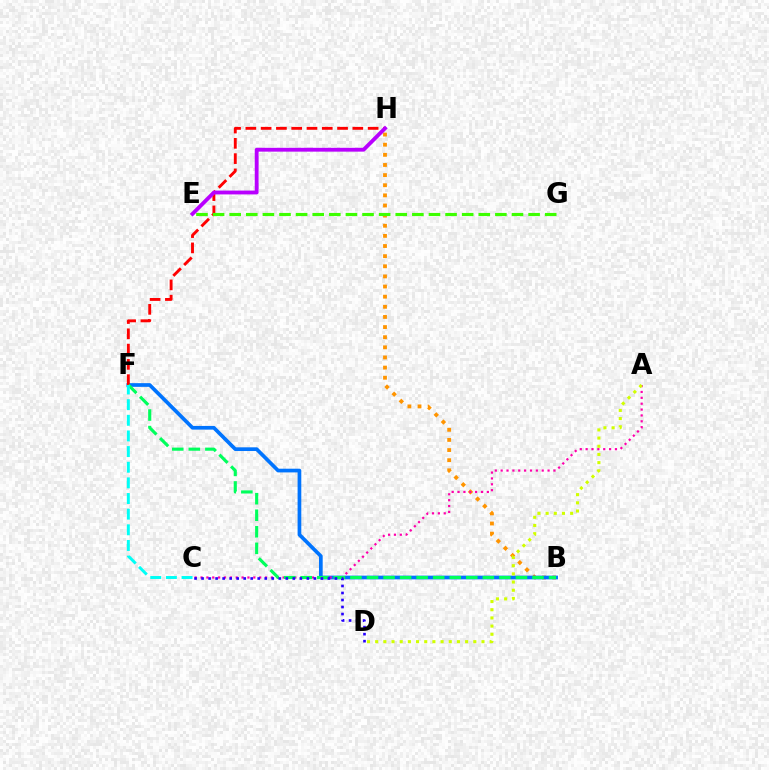{('B', 'H'): [{'color': '#ff9400', 'line_style': 'dotted', 'thickness': 2.75}], ('B', 'F'): [{'color': '#0074ff', 'line_style': 'solid', 'thickness': 2.66}, {'color': '#00ff5c', 'line_style': 'dashed', 'thickness': 2.25}], ('F', 'H'): [{'color': '#ff0000', 'line_style': 'dashed', 'thickness': 2.08}], ('A', 'C'): [{'color': '#ff00ac', 'line_style': 'dotted', 'thickness': 1.59}], ('C', 'D'): [{'color': '#2500ff', 'line_style': 'dotted', 'thickness': 1.91}], ('E', 'G'): [{'color': '#3dff00', 'line_style': 'dashed', 'thickness': 2.26}], ('E', 'H'): [{'color': '#b900ff', 'line_style': 'solid', 'thickness': 2.76}], ('C', 'F'): [{'color': '#00fff6', 'line_style': 'dashed', 'thickness': 2.13}], ('A', 'D'): [{'color': '#d1ff00', 'line_style': 'dotted', 'thickness': 2.22}]}